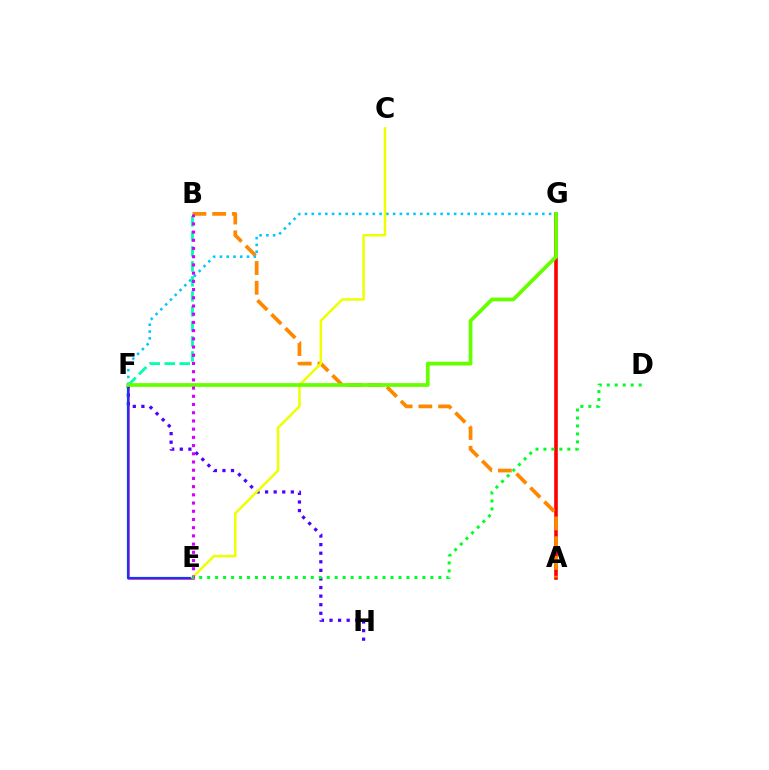{('A', 'G'): [{'color': '#ff0000', 'line_style': 'solid', 'thickness': 2.6}], ('E', 'F'): [{'color': '#ff00a0', 'line_style': 'solid', 'thickness': 1.83}, {'color': '#003fff', 'line_style': 'solid', 'thickness': 1.56}], ('A', 'B'): [{'color': '#ff8800', 'line_style': 'dashed', 'thickness': 2.69}], ('F', 'H'): [{'color': '#4f00ff', 'line_style': 'dotted', 'thickness': 2.33}], ('F', 'G'): [{'color': '#00c7ff', 'line_style': 'dotted', 'thickness': 1.84}, {'color': '#66ff00', 'line_style': 'solid', 'thickness': 2.69}], ('B', 'F'): [{'color': '#00ffaf', 'line_style': 'dashed', 'thickness': 2.04}], ('C', 'E'): [{'color': '#eeff00', 'line_style': 'solid', 'thickness': 1.8}], ('B', 'E'): [{'color': '#d600ff', 'line_style': 'dotted', 'thickness': 2.23}], ('D', 'E'): [{'color': '#00ff27', 'line_style': 'dotted', 'thickness': 2.17}]}